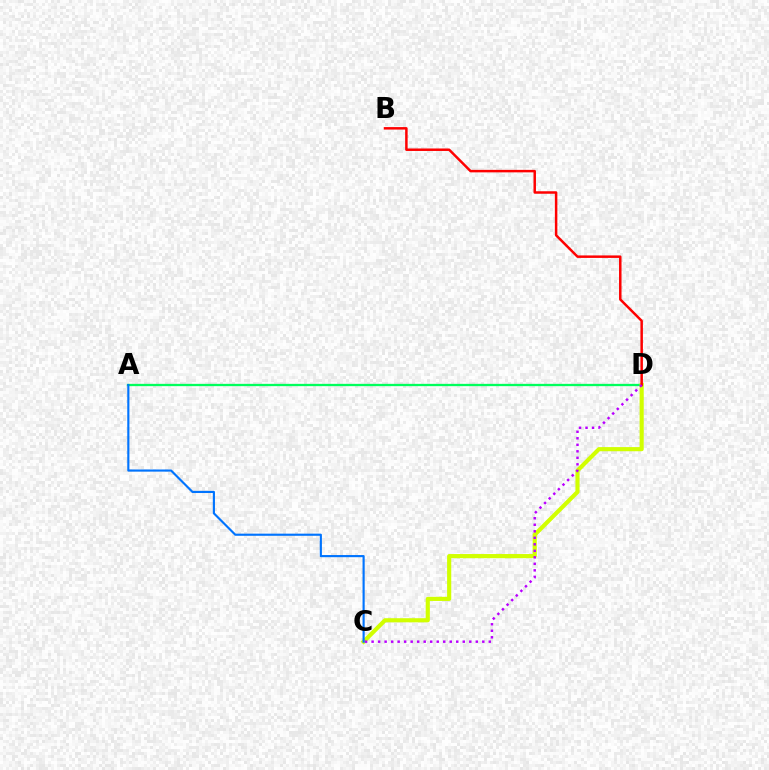{('A', 'D'): [{'color': '#00ff5c', 'line_style': 'solid', 'thickness': 1.66}], ('C', 'D'): [{'color': '#d1ff00', 'line_style': 'solid', 'thickness': 2.98}, {'color': '#b900ff', 'line_style': 'dotted', 'thickness': 1.77}], ('B', 'D'): [{'color': '#ff0000', 'line_style': 'solid', 'thickness': 1.79}], ('A', 'C'): [{'color': '#0074ff', 'line_style': 'solid', 'thickness': 1.54}]}